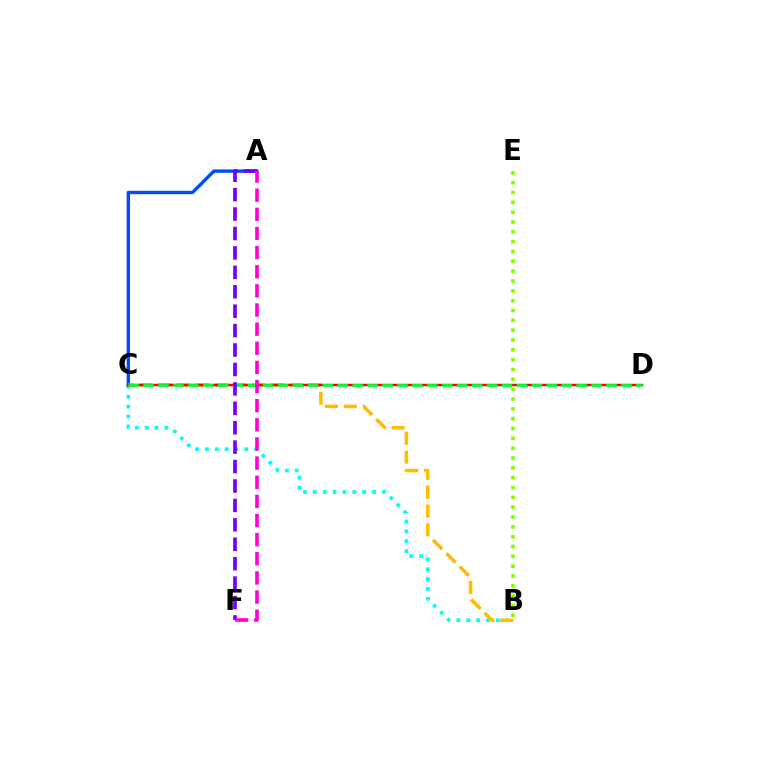{('B', 'C'): [{'color': '#00fff6', 'line_style': 'dotted', 'thickness': 2.68}, {'color': '#ffbd00', 'line_style': 'dashed', 'thickness': 2.56}], ('A', 'C'): [{'color': '#004bff', 'line_style': 'solid', 'thickness': 2.44}], ('C', 'D'): [{'color': '#ff0000', 'line_style': 'solid', 'thickness': 1.78}, {'color': '#00ff39', 'line_style': 'dashed', 'thickness': 2.03}], ('A', 'F'): [{'color': '#7200ff', 'line_style': 'dashed', 'thickness': 2.64}, {'color': '#ff00cf', 'line_style': 'dashed', 'thickness': 2.6}], ('B', 'E'): [{'color': '#84ff00', 'line_style': 'dotted', 'thickness': 2.67}]}